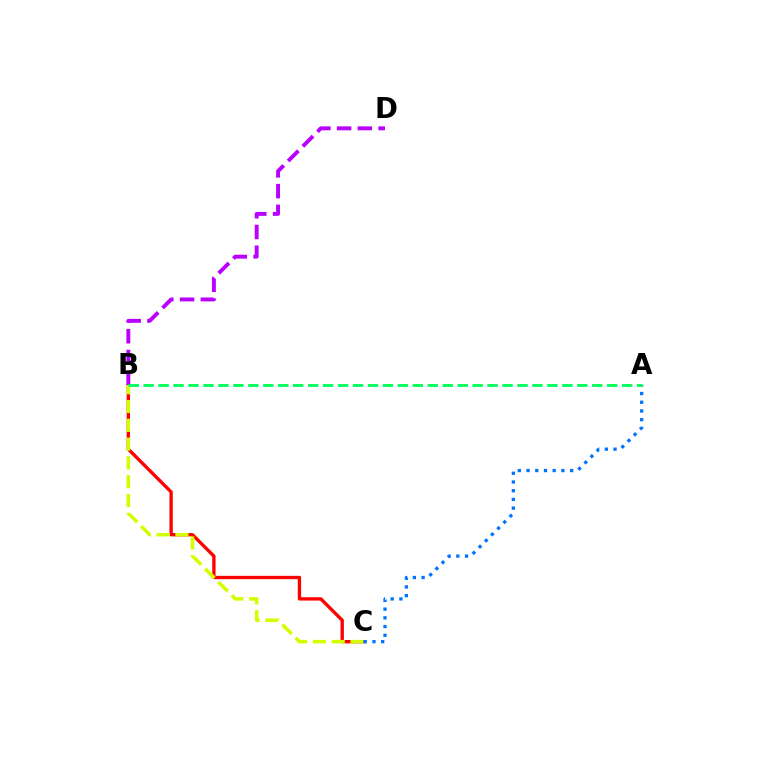{('B', 'C'): [{'color': '#ff0000', 'line_style': 'solid', 'thickness': 2.4}, {'color': '#d1ff00', 'line_style': 'dashed', 'thickness': 2.55}], ('B', 'D'): [{'color': '#b900ff', 'line_style': 'dashed', 'thickness': 2.82}], ('A', 'C'): [{'color': '#0074ff', 'line_style': 'dotted', 'thickness': 2.37}], ('A', 'B'): [{'color': '#00ff5c', 'line_style': 'dashed', 'thickness': 2.03}]}